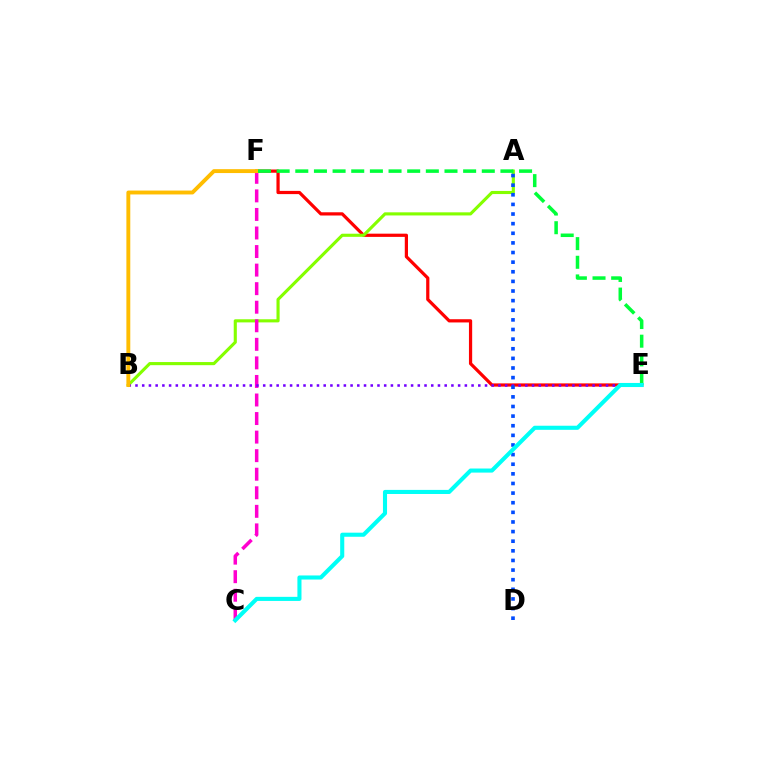{('E', 'F'): [{'color': '#ff0000', 'line_style': 'solid', 'thickness': 2.32}, {'color': '#00ff39', 'line_style': 'dashed', 'thickness': 2.53}], ('A', 'B'): [{'color': '#84ff00', 'line_style': 'solid', 'thickness': 2.25}], ('C', 'F'): [{'color': '#ff00cf', 'line_style': 'dashed', 'thickness': 2.52}], ('B', 'E'): [{'color': '#7200ff', 'line_style': 'dotted', 'thickness': 1.83}], ('B', 'F'): [{'color': '#ffbd00', 'line_style': 'solid', 'thickness': 2.8}], ('A', 'D'): [{'color': '#004bff', 'line_style': 'dotted', 'thickness': 2.61}], ('C', 'E'): [{'color': '#00fff6', 'line_style': 'solid', 'thickness': 2.94}]}